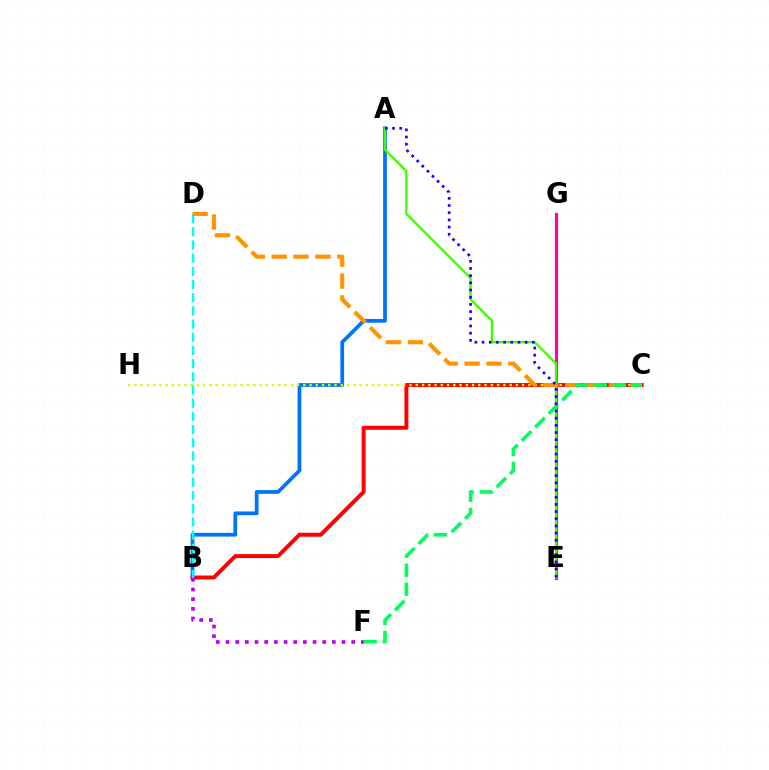{('A', 'B'): [{'color': '#0074ff', 'line_style': 'solid', 'thickness': 2.7}], ('B', 'C'): [{'color': '#ff0000', 'line_style': 'solid', 'thickness': 2.85}], ('C', 'H'): [{'color': '#d1ff00', 'line_style': 'dotted', 'thickness': 1.7}], ('E', 'G'): [{'color': '#ff00ac', 'line_style': 'solid', 'thickness': 2.27}], ('B', 'D'): [{'color': '#00fff6', 'line_style': 'dashed', 'thickness': 1.79}], ('A', 'E'): [{'color': '#3dff00', 'line_style': 'solid', 'thickness': 1.68}, {'color': '#2500ff', 'line_style': 'dotted', 'thickness': 1.95}], ('B', 'F'): [{'color': '#b900ff', 'line_style': 'dotted', 'thickness': 2.63}], ('C', 'D'): [{'color': '#ff9400', 'line_style': 'dashed', 'thickness': 2.97}], ('C', 'F'): [{'color': '#00ff5c', 'line_style': 'dashed', 'thickness': 2.58}]}